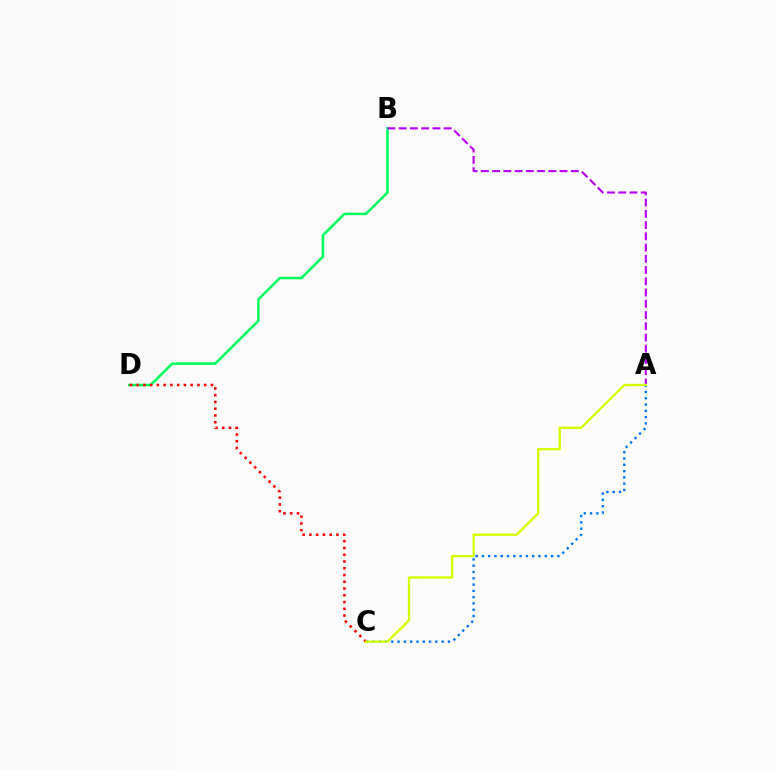{('B', 'D'): [{'color': '#00ff5c', 'line_style': 'solid', 'thickness': 1.83}], ('C', 'D'): [{'color': '#ff0000', 'line_style': 'dotted', 'thickness': 1.84}], ('A', 'B'): [{'color': '#b900ff', 'line_style': 'dashed', 'thickness': 1.53}], ('A', 'C'): [{'color': '#0074ff', 'line_style': 'dotted', 'thickness': 1.71}, {'color': '#d1ff00', 'line_style': 'solid', 'thickness': 1.7}]}